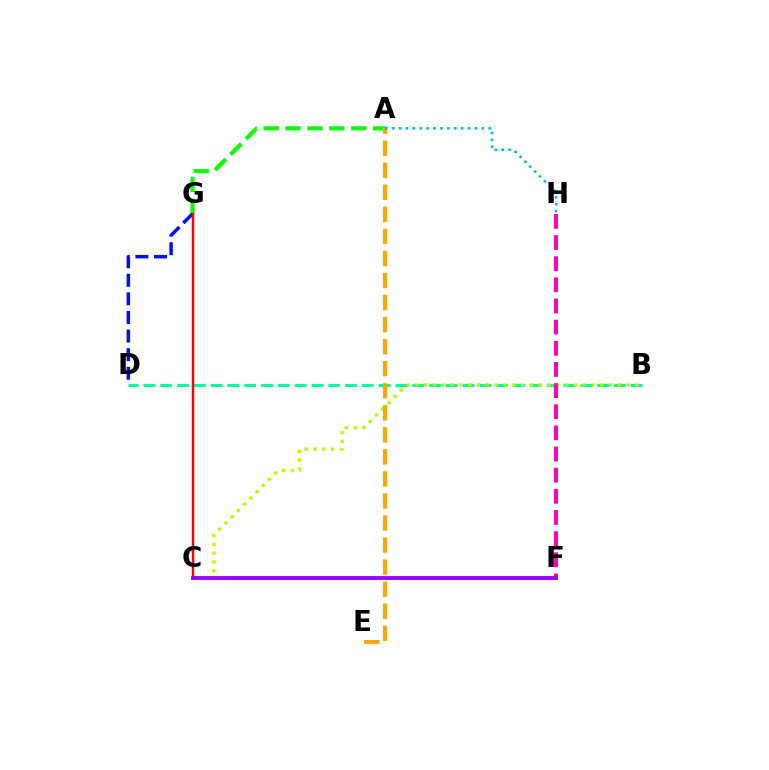{('A', 'G'): [{'color': '#08ff00', 'line_style': 'dashed', 'thickness': 2.98}], ('D', 'G'): [{'color': '#0010ff', 'line_style': 'dashed', 'thickness': 2.53}], ('B', 'D'): [{'color': '#00ff9d', 'line_style': 'dashed', 'thickness': 2.28}], ('B', 'C'): [{'color': '#b3ff00', 'line_style': 'dotted', 'thickness': 2.39}], ('C', 'G'): [{'color': '#ff0000', 'line_style': 'solid', 'thickness': 1.76}], ('A', 'E'): [{'color': '#ffa500', 'line_style': 'dashed', 'thickness': 2.99}], ('F', 'H'): [{'color': '#ff00bd', 'line_style': 'dashed', 'thickness': 2.87}], ('A', 'H'): [{'color': '#00b5ff', 'line_style': 'dotted', 'thickness': 1.87}], ('C', 'F'): [{'color': '#9b00ff', 'line_style': 'solid', 'thickness': 2.77}]}